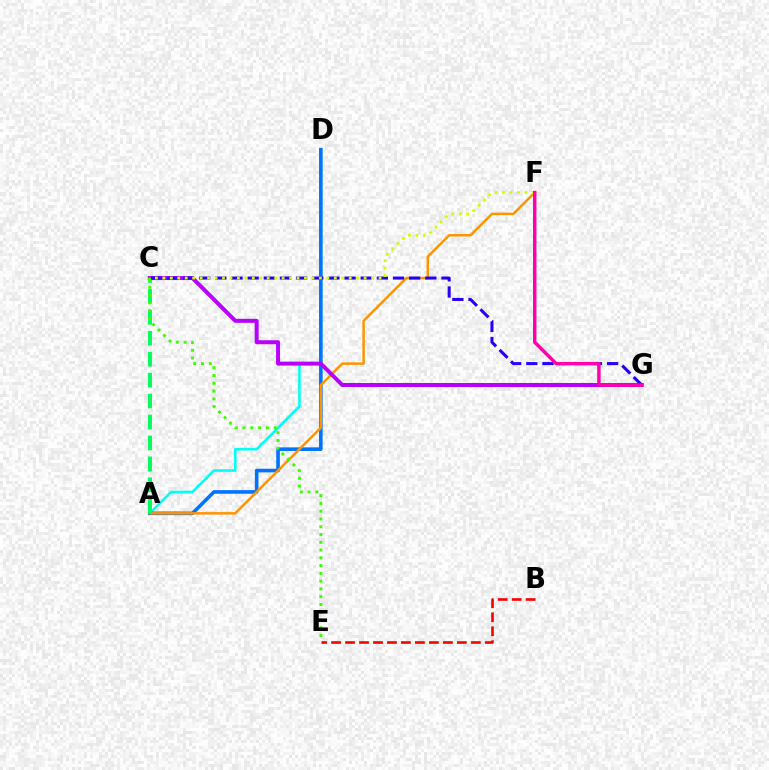{('A', 'D'): [{'color': '#00fff6', 'line_style': 'solid', 'thickness': 1.86}, {'color': '#0074ff', 'line_style': 'solid', 'thickness': 2.6}], ('B', 'E'): [{'color': '#ff0000', 'line_style': 'dashed', 'thickness': 1.9}], ('A', 'F'): [{'color': '#ff9400', 'line_style': 'solid', 'thickness': 1.79}], ('C', 'G'): [{'color': '#b900ff', 'line_style': 'solid', 'thickness': 2.87}, {'color': '#2500ff', 'line_style': 'dashed', 'thickness': 2.19}], ('A', 'C'): [{'color': '#00ff5c', 'line_style': 'dashed', 'thickness': 2.84}], ('C', 'F'): [{'color': '#d1ff00', 'line_style': 'dotted', 'thickness': 2.03}], ('F', 'G'): [{'color': '#ff00ac', 'line_style': 'solid', 'thickness': 2.47}], ('C', 'E'): [{'color': '#3dff00', 'line_style': 'dotted', 'thickness': 2.11}]}